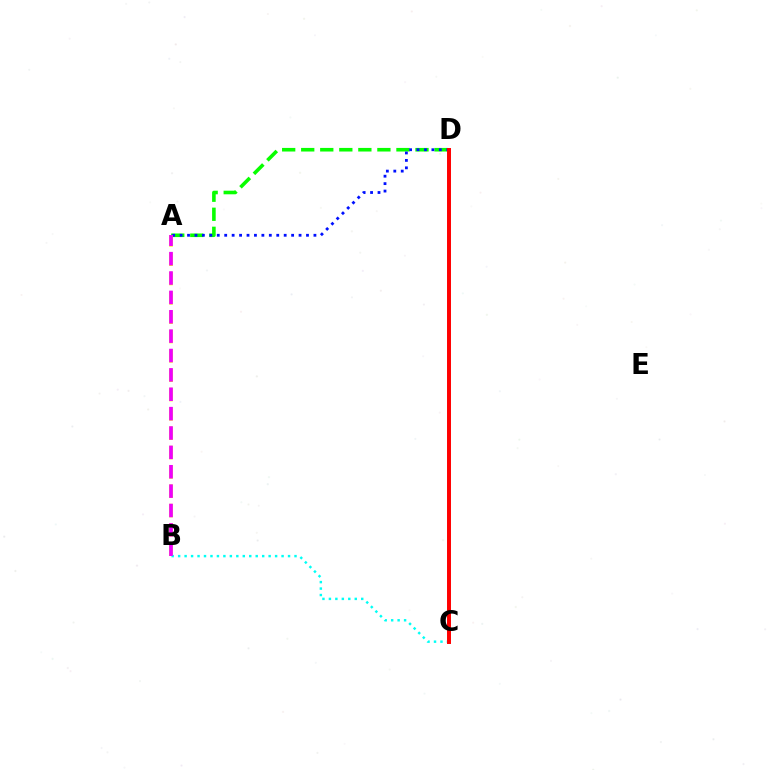{('A', 'D'): [{'color': '#08ff00', 'line_style': 'dashed', 'thickness': 2.59}, {'color': '#0010ff', 'line_style': 'dotted', 'thickness': 2.02}], ('A', 'B'): [{'color': '#fcf500', 'line_style': 'dashed', 'thickness': 2.63}, {'color': '#ee00ff', 'line_style': 'dashed', 'thickness': 2.63}], ('B', 'C'): [{'color': '#00fff6', 'line_style': 'dotted', 'thickness': 1.76}], ('C', 'D'): [{'color': '#ff0000', 'line_style': 'solid', 'thickness': 2.85}]}